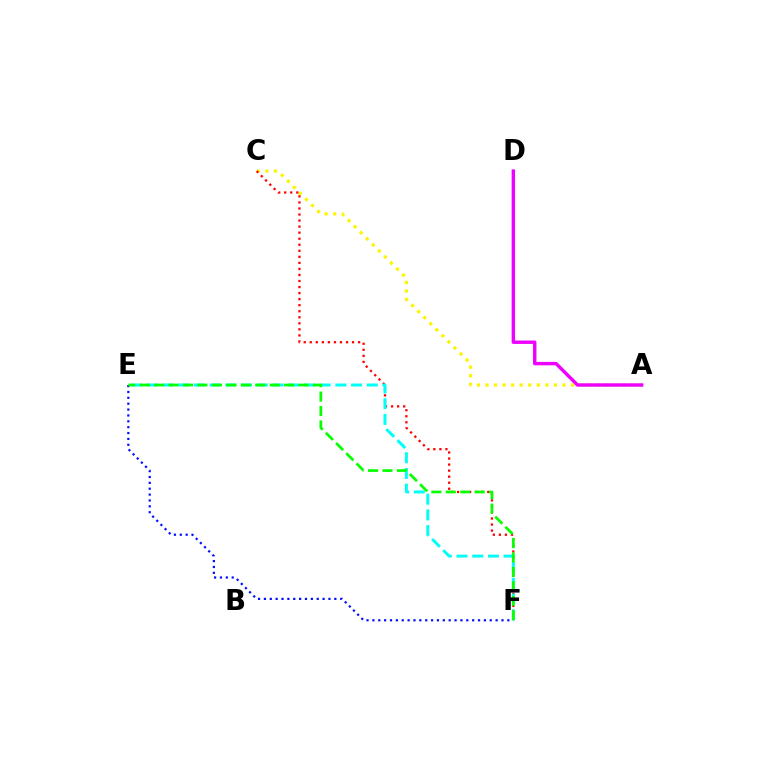{('A', 'C'): [{'color': '#fcf500', 'line_style': 'dotted', 'thickness': 2.33}], ('C', 'F'): [{'color': '#ff0000', 'line_style': 'dotted', 'thickness': 1.64}], ('E', 'F'): [{'color': '#00fff6', 'line_style': 'dashed', 'thickness': 2.14}, {'color': '#0010ff', 'line_style': 'dotted', 'thickness': 1.59}, {'color': '#08ff00', 'line_style': 'dashed', 'thickness': 1.96}], ('A', 'D'): [{'color': '#ee00ff', 'line_style': 'solid', 'thickness': 2.46}]}